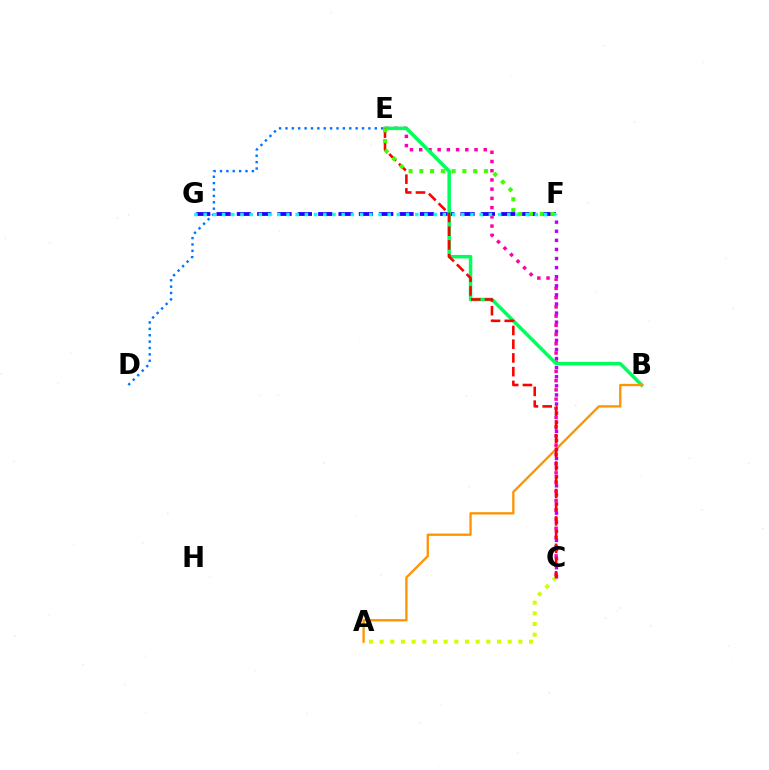{('F', 'G'): [{'color': '#2500ff', 'line_style': 'dashed', 'thickness': 2.76}, {'color': '#00fff6', 'line_style': 'dotted', 'thickness': 2.5}], ('D', 'E'): [{'color': '#0074ff', 'line_style': 'dotted', 'thickness': 1.73}], ('A', 'C'): [{'color': '#d1ff00', 'line_style': 'dotted', 'thickness': 2.9}], ('C', 'E'): [{'color': '#ff00ac', 'line_style': 'dotted', 'thickness': 2.51}, {'color': '#ff0000', 'line_style': 'dashed', 'thickness': 1.86}], ('B', 'E'): [{'color': '#00ff5c', 'line_style': 'solid', 'thickness': 2.52}], ('A', 'B'): [{'color': '#ff9400', 'line_style': 'solid', 'thickness': 1.67}], ('C', 'F'): [{'color': '#b900ff', 'line_style': 'dotted', 'thickness': 2.47}], ('E', 'F'): [{'color': '#3dff00', 'line_style': 'dotted', 'thickness': 2.92}]}